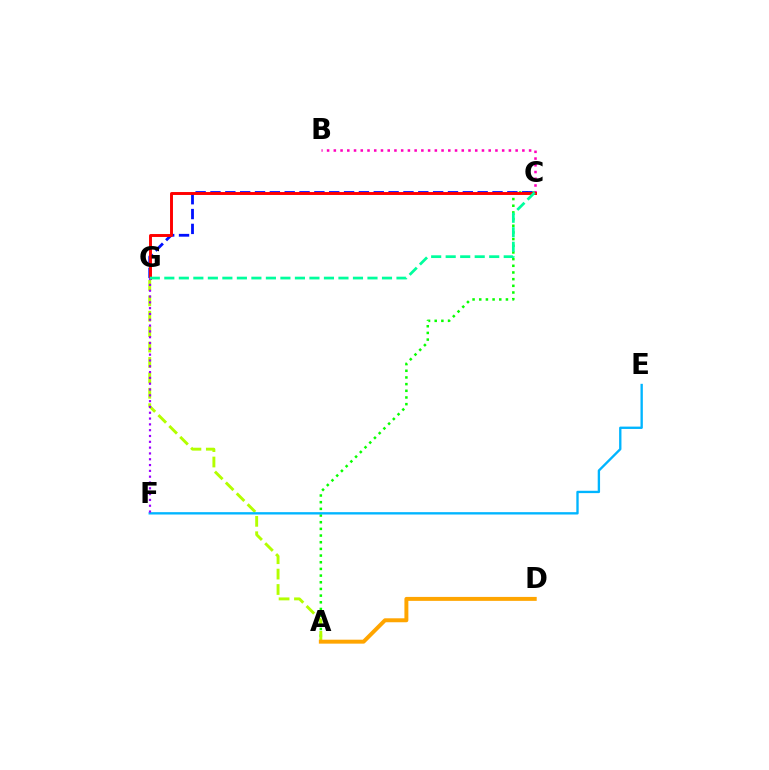{('A', 'C'): [{'color': '#08ff00', 'line_style': 'dotted', 'thickness': 1.81}], ('A', 'G'): [{'color': '#b3ff00', 'line_style': 'dashed', 'thickness': 2.09}], ('B', 'C'): [{'color': '#ff00bd', 'line_style': 'dotted', 'thickness': 1.83}], ('C', 'G'): [{'color': '#0010ff', 'line_style': 'dashed', 'thickness': 2.02}, {'color': '#ff0000', 'line_style': 'solid', 'thickness': 2.11}, {'color': '#00ff9d', 'line_style': 'dashed', 'thickness': 1.97}], ('A', 'D'): [{'color': '#ffa500', 'line_style': 'solid', 'thickness': 2.85}], ('E', 'F'): [{'color': '#00b5ff', 'line_style': 'solid', 'thickness': 1.69}], ('F', 'G'): [{'color': '#9b00ff', 'line_style': 'dotted', 'thickness': 1.58}]}